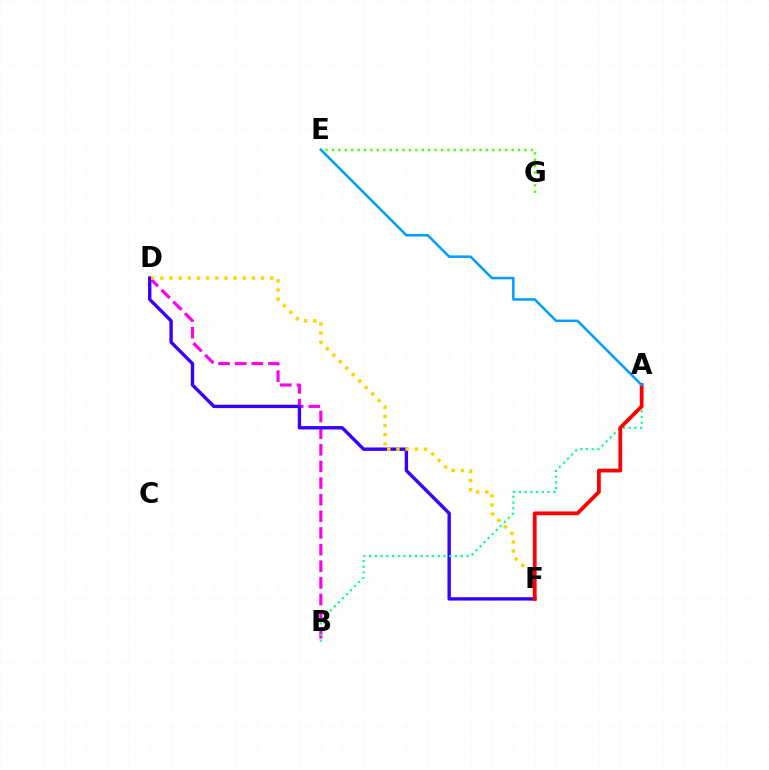{('E', 'G'): [{'color': '#4fff00', 'line_style': 'dotted', 'thickness': 1.74}], ('B', 'D'): [{'color': '#ff00ed', 'line_style': 'dashed', 'thickness': 2.26}], ('D', 'F'): [{'color': '#3700ff', 'line_style': 'solid', 'thickness': 2.44}, {'color': '#ffd500', 'line_style': 'dotted', 'thickness': 2.49}], ('A', 'B'): [{'color': '#00ff86', 'line_style': 'dotted', 'thickness': 1.55}], ('A', 'F'): [{'color': '#ff0000', 'line_style': 'solid', 'thickness': 2.73}], ('A', 'E'): [{'color': '#009eff', 'line_style': 'solid', 'thickness': 1.82}]}